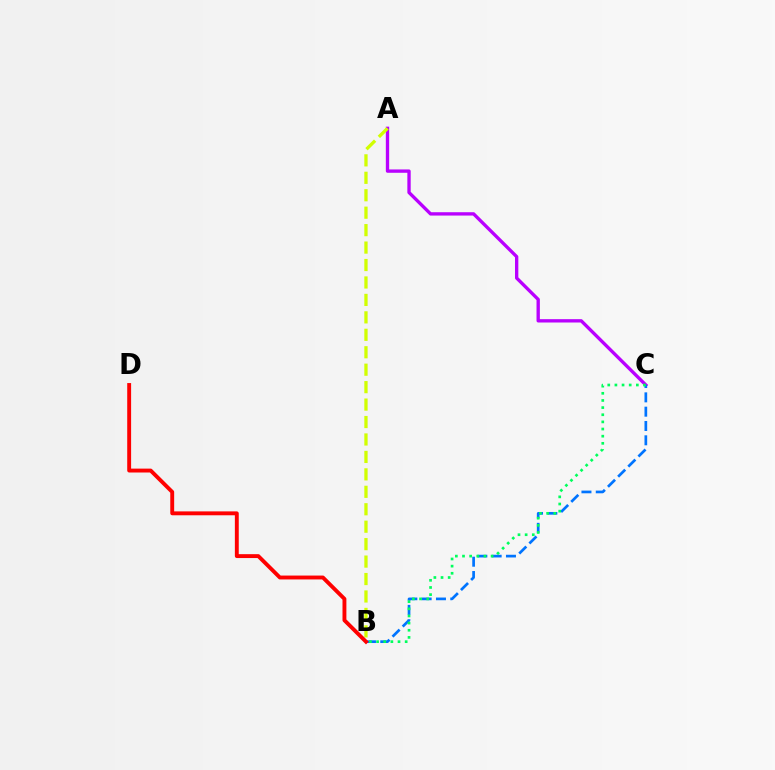{('A', 'C'): [{'color': '#b900ff', 'line_style': 'solid', 'thickness': 2.4}], ('B', 'C'): [{'color': '#0074ff', 'line_style': 'dashed', 'thickness': 1.94}, {'color': '#00ff5c', 'line_style': 'dotted', 'thickness': 1.94}], ('A', 'B'): [{'color': '#d1ff00', 'line_style': 'dashed', 'thickness': 2.37}], ('B', 'D'): [{'color': '#ff0000', 'line_style': 'solid', 'thickness': 2.8}]}